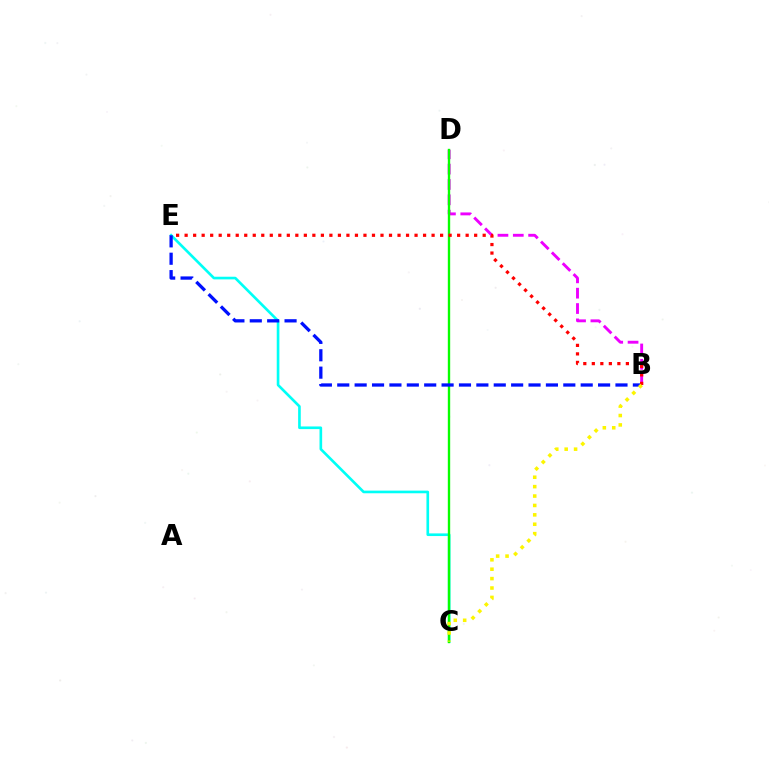{('B', 'D'): [{'color': '#ee00ff', 'line_style': 'dashed', 'thickness': 2.08}], ('C', 'E'): [{'color': '#00fff6', 'line_style': 'solid', 'thickness': 1.91}], ('C', 'D'): [{'color': '#08ff00', 'line_style': 'solid', 'thickness': 1.71}], ('B', 'E'): [{'color': '#0010ff', 'line_style': 'dashed', 'thickness': 2.36}, {'color': '#ff0000', 'line_style': 'dotted', 'thickness': 2.31}], ('B', 'C'): [{'color': '#fcf500', 'line_style': 'dotted', 'thickness': 2.55}]}